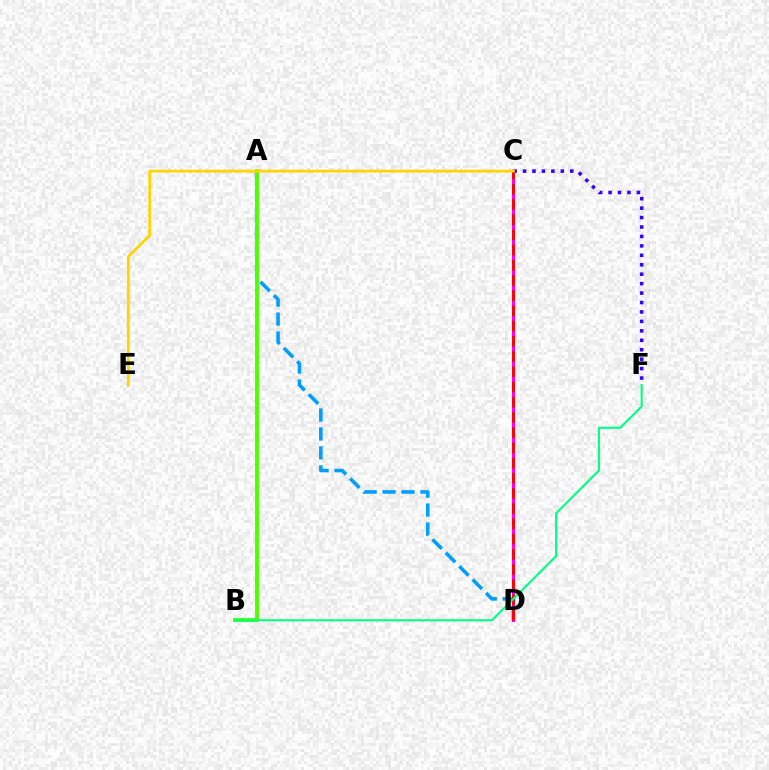{('C', 'F'): [{'color': '#3700ff', 'line_style': 'dotted', 'thickness': 2.56}], ('A', 'D'): [{'color': '#009eff', 'line_style': 'dashed', 'thickness': 2.57}], ('C', 'D'): [{'color': '#ff00ed', 'line_style': 'solid', 'thickness': 2.19}, {'color': '#ff0000', 'line_style': 'dashed', 'thickness': 2.07}], ('A', 'B'): [{'color': '#4fff00', 'line_style': 'solid', 'thickness': 2.8}], ('B', 'F'): [{'color': '#00ff86', 'line_style': 'solid', 'thickness': 1.52}], ('C', 'E'): [{'color': '#ffd500', 'line_style': 'solid', 'thickness': 2.0}]}